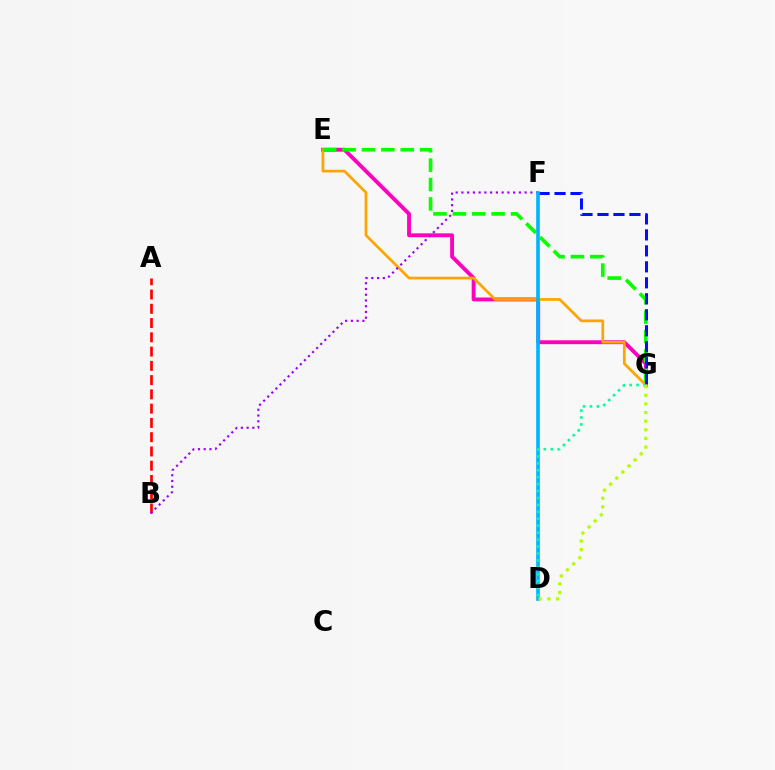{('E', 'G'): [{'color': '#ff00bd', 'line_style': 'solid', 'thickness': 2.79}, {'color': '#ffa500', 'line_style': 'solid', 'thickness': 1.96}, {'color': '#08ff00', 'line_style': 'dashed', 'thickness': 2.63}], ('A', 'B'): [{'color': '#ff0000', 'line_style': 'dashed', 'thickness': 1.94}], ('B', 'F'): [{'color': '#9b00ff', 'line_style': 'dotted', 'thickness': 1.56}], ('F', 'G'): [{'color': '#0010ff', 'line_style': 'dashed', 'thickness': 2.17}], ('D', 'F'): [{'color': '#00b5ff', 'line_style': 'solid', 'thickness': 2.62}], ('D', 'G'): [{'color': '#00ff9d', 'line_style': 'dotted', 'thickness': 1.88}, {'color': '#b3ff00', 'line_style': 'dotted', 'thickness': 2.35}]}